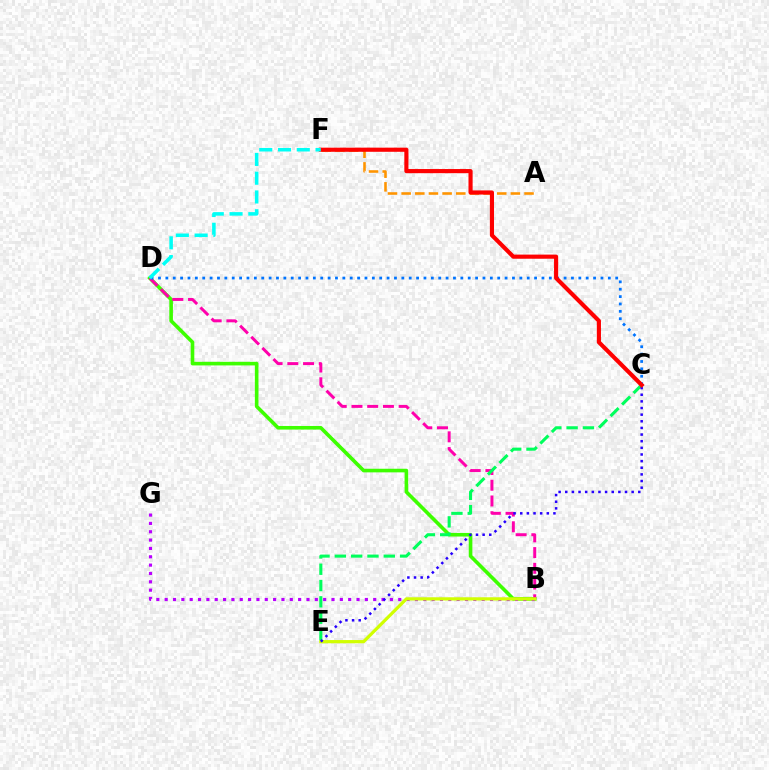{('B', 'D'): [{'color': '#3dff00', 'line_style': 'solid', 'thickness': 2.6}, {'color': '#ff00ac', 'line_style': 'dashed', 'thickness': 2.14}], ('B', 'G'): [{'color': '#b900ff', 'line_style': 'dotted', 'thickness': 2.27}], ('C', 'D'): [{'color': '#0074ff', 'line_style': 'dotted', 'thickness': 2.0}], ('A', 'F'): [{'color': '#ff9400', 'line_style': 'dashed', 'thickness': 1.85}], ('B', 'E'): [{'color': '#d1ff00', 'line_style': 'solid', 'thickness': 2.32}], ('C', 'E'): [{'color': '#00ff5c', 'line_style': 'dashed', 'thickness': 2.22}, {'color': '#2500ff', 'line_style': 'dotted', 'thickness': 1.8}], ('C', 'F'): [{'color': '#ff0000', 'line_style': 'solid', 'thickness': 2.98}], ('D', 'F'): [{'color': '#00fff6', 'line_style': 'dashed', 'thickness': 2.55}]}